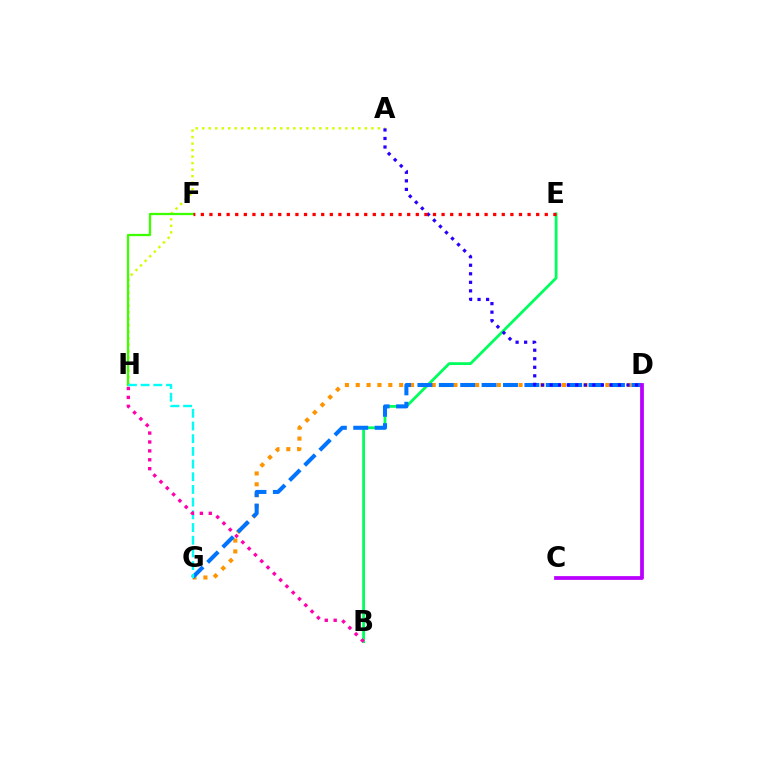{('D', 'G'): [{'color': '#ff9400', 'line_style': 'dotted', 'thickness': 2.95}, {'color': '#0074ff', 'line_style': 'dashed', 'thickness': 2.91}], ('A', 'H'): [{'color': '#d1ff00', 'line_style': 'dotted', 'thickness': 1.77}], ('F', 'H'): [{'color': '#3dff00', 'line_style': 'solid', 'thickness': 1.64}], ('B', 'E'): [{'color': '#00ff5c', 'line_style': 'solid', 'thickness': 2.01}], ('G', 'H'): [{'color': '#00fff6', 'line_style': 'dashed', 'thickness': 1.72}], ('B', 'H'): [{'color': '#ff00ac', 'line_style': 'dotted', 'thickness': 2.42}], ('C', 'D'): [{'color': '#b900ff', 'line_style': 'solid', 'thickness': 2.71}], ('A', 'D'): [{'color': '#2500ff', 'line_style': 'dotted', 'thickness': 2.32}], ('E', 'F'): [{'color': '#ff0000', 'line_style': 'dotted', 'thickness': 2.34}]}